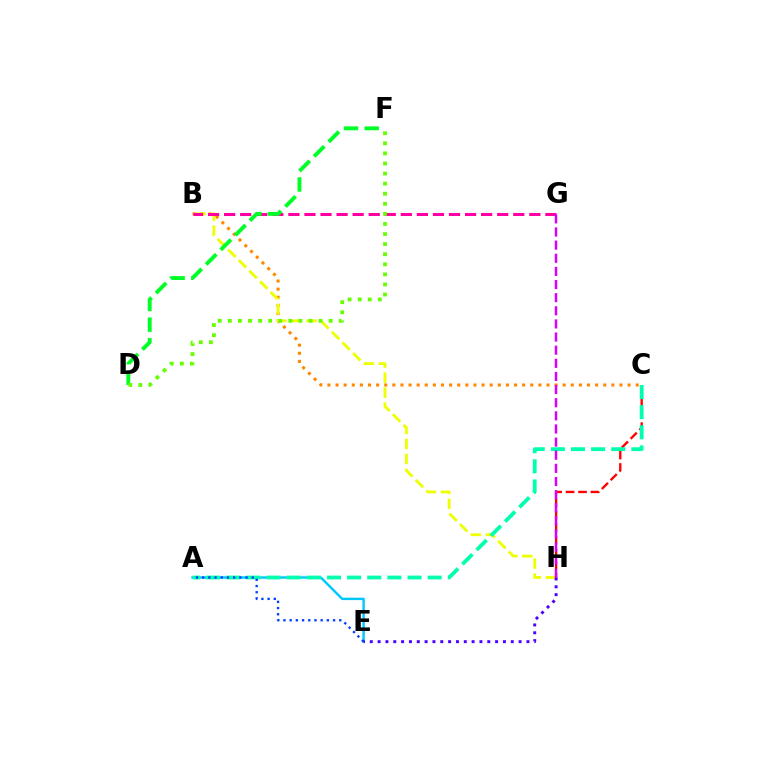{('C', 'H'): [{'color': '#ff0000', 'line_style': 'dashed', 'thickness': 1.69}], ('B', 'C'): [{'color': '#ff8800', 'line_style': 'dotted', 'thickness': 2.2}], ('B', 'H'): [{'color': '#eeff00', 'line_style': 'dashed', 'thickness': 2.04}], ('B', 'G'): [{'color': '#ff00a0', 'line_style': 'dashed', 'thickness': 2.18}], ('D', 'F'): [{'color': '#00ff27', 'line_style': 'dashed', 'thickness': 2.81}, {'color': '#66ff00', 'line_style': 'dotted', 'thickness': 2.74}], ('A', 'E'): [{'color': '#00c7ff', 'line_style': 'solid', 'thickness': 1.74}, {'color': '#003fff', 'line_style': 'dotted', 'thickness': 1.69}], ('A', 'C'): [{'color': '#00ffaf', 'line_style': 'dashed', 'thickness': 2.74}], ('E', 'H'): [{'color': '#4f00ff', 'line_style': 'dotted', 'thickness': 2.13}], ('G', 'H'): [{'color': '#d600ff', 'line_style': 'dashed', 'thickness': 1.78}]}